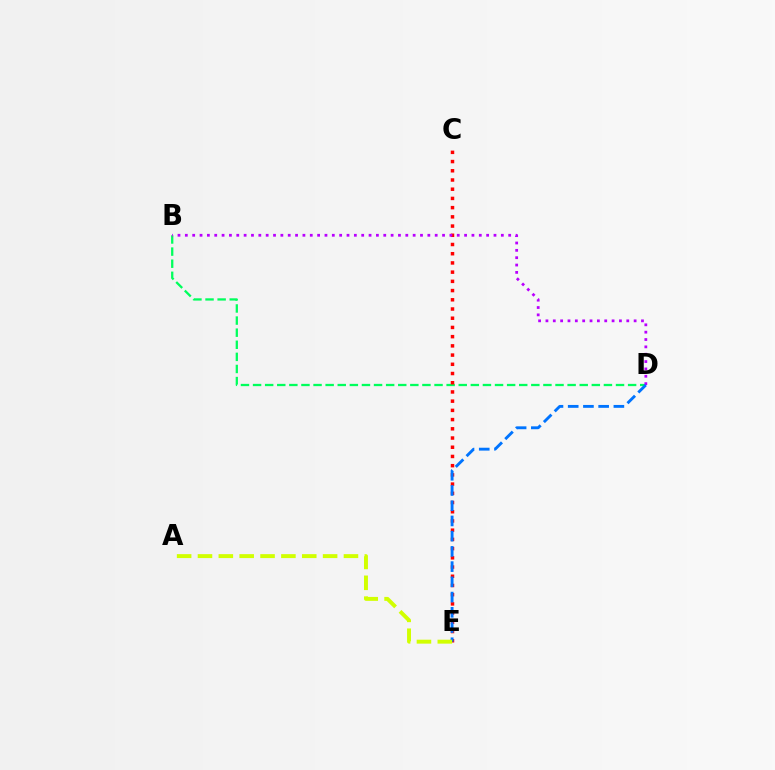{('B', 'D'): [{'color': '#00ff5c', 'line_style': 'dashed', 'thickness': 1.64}, {'color': '#b900ff', 'line_style': 'dotted', 'thickness': 2.0}], ('C', 'E'): [{'color': '#ff0000', 'line_style': 'dotted', 'thickness': 2.5}], ('D', 'E'): [{'color': '#0074ff', 'line_style': 'dashed', 'thickness': 2.07}], ('A', 'E'): [{'color': '#d1ff00', 'line_style': 'dashed', 'thickness': 2.83}]}